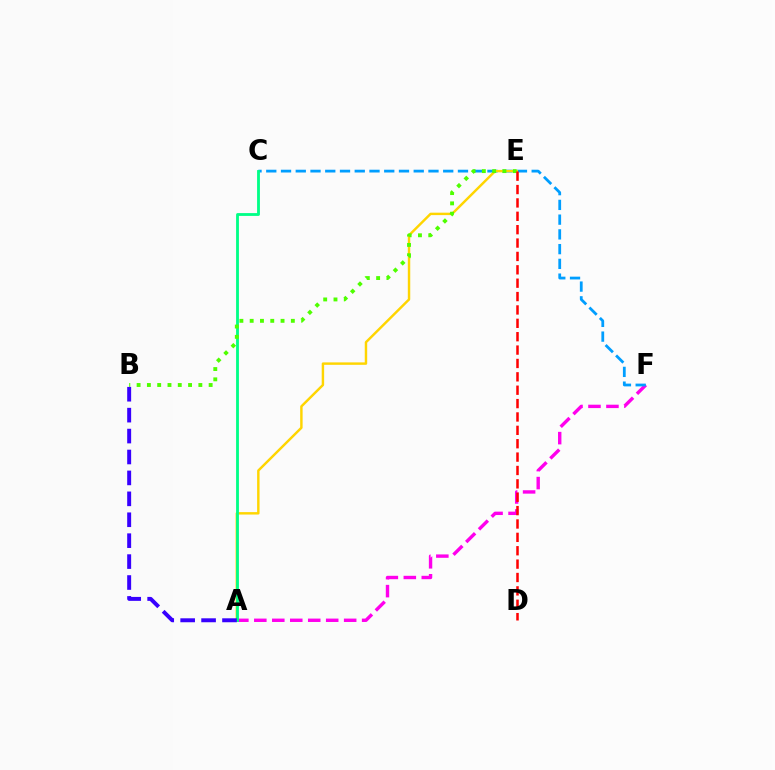{('A', 'F'): [{'color': '#ff00ed', 'line_style': 'dashed', 'thickness': 2.44}], ('C', 'F'): [{'color': '#009eff', 'line_style': 'dashed', 'thickness': 2.0}], ('A', 'E'): [{'color': '#ffd500', 'line_style': 'solid', 'thickness': 1.76}], ('A', 'C'): [{'color': '#00ff86', 'line_style': 'solid', 'thickness': 2.03}], ('B', 'E'): [{'color': '#4fff00', 'line_style': 'dotted', 'thickness': 2.8}], ('D', 'E'): [{'color': '#ff0000', 'line_style': 'dashed', 'thickness': 1.82}], ('A', 'B'): [{'color': '#3700ff', 'line_style': 'dashed', 'thickness': 2.84}]}